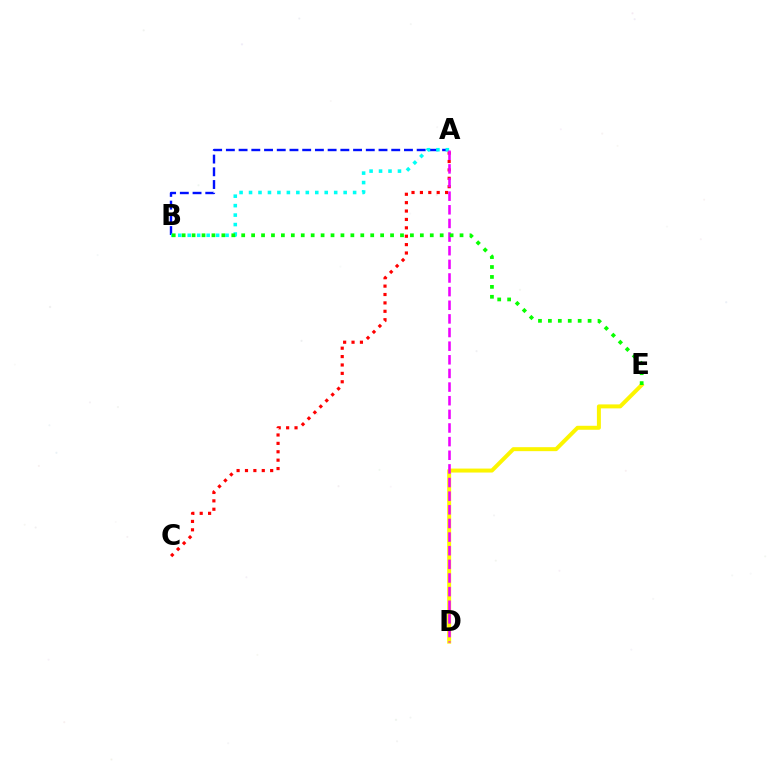{('A', 'B'): [{'color': '#0010ff', 'line_style': 'dashed', 'thickness': 1.73}, {'color': '#00fff6', 'line_style': 'dotted', 'thickness': 2.57}], ('A', 'C'): [{'color': '#ff0000', 'line_style': 'dotted', 'thickness': 2.28}], ('D', 'E'): [{'color': '#fcf500', 'line_style': 'solid', 'thickness': 2.86}], ('A', 'D'): [{'color': '#ee00ff', 'line_style': 'dashed', 'thickness': 1.85}], ('B', 'E'): [{'color': '#08ff00', 'line_style': 'dotted', 'thickness': 2.7}]}